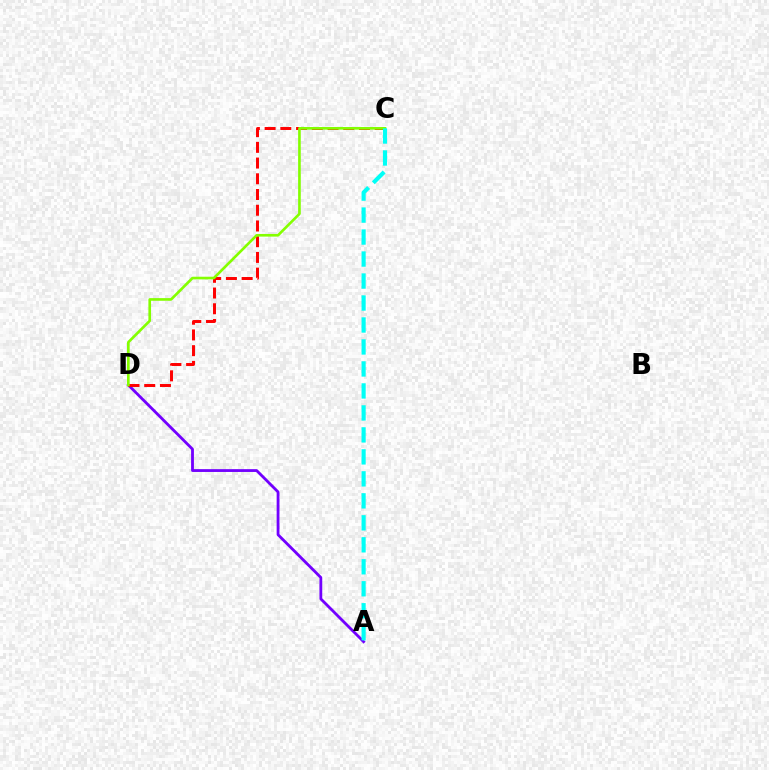{('A', 'D'): [{'color': '#7200ff', 'line_style': 'solid', 'thickness': 2.02}], ('C', 'D'): [{'color': '#ff0000', 'line_style': 'dashed', 'thickness': 2.14}, {'color': '#84ff00', 'line_style': 'solid', 'thickness': 1.91}], ('A', 'C'): [{'color': '#00fff6', 'line_style': 'dashed', 'thickness': 2.99}]}